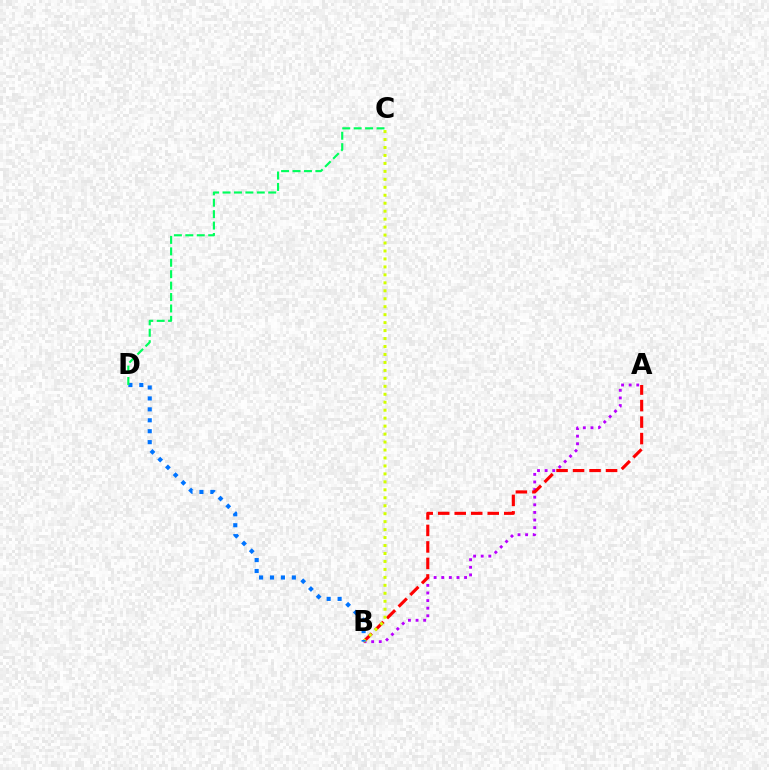{('A', 'B'): [{'color': '#b900ff', 'line_style': 'dotted', 'thickness': 2.07}, {'color': '#ff0000', 'line_style': 'dashed', 'thickness': 2.24}], ('B', 'C'): [{'color': '#d1ff00', 'line_style': 'dotted', 'thickness': 2.16}], ('B', 'D'): [{'color': '#0074ff', 'line_style': 'dotted', 'thickness': 2.97}], ('C', 'D'): [{'color': '#00ff5c', 'line_style': 'dashed', 'thickness': 1.55}]}